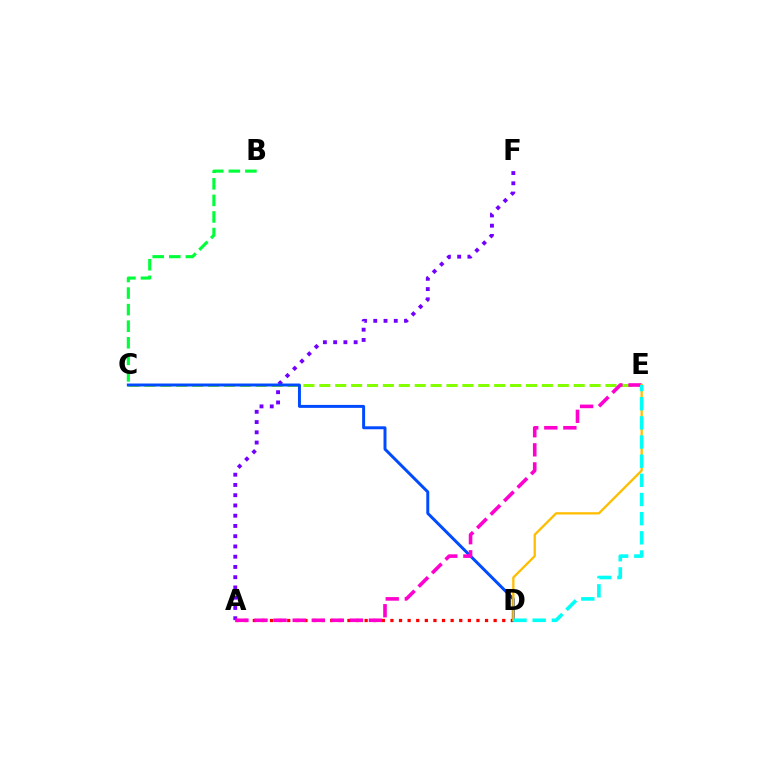{('C', 'E'): [{'color': '#84ff00', 'line_style': 'dashed', 'thickness': 2.16}], ('A', 'F'): [{'color': '#7200ff', 'line_style': 'dotted', 'thickness': 2.78}], ('A', 'D'): [{'color': '#ff0000', 'line_style': 'dotted', 'thickness': 2.34}], ('B', 'C'): [{'color': '#00ff39', 'line_style': 'dashed', 'thickness': 2.25}], ('C', 'D'): [{'color': '#004bff', 'line_style': 'solid', 'thickness': 2.13}], ('A', 'E'): [{'color': '#ff00cf', 'line_style': 'dashed', 'thickness': 2.59}], ('D', 'E'): [{'color': '#ffbd00', 'line_style': 'solid', 'thickness': 1.65}, {'color': '#00fff6', 'line_style': 'dashed', 'thickness': 2.6}]}